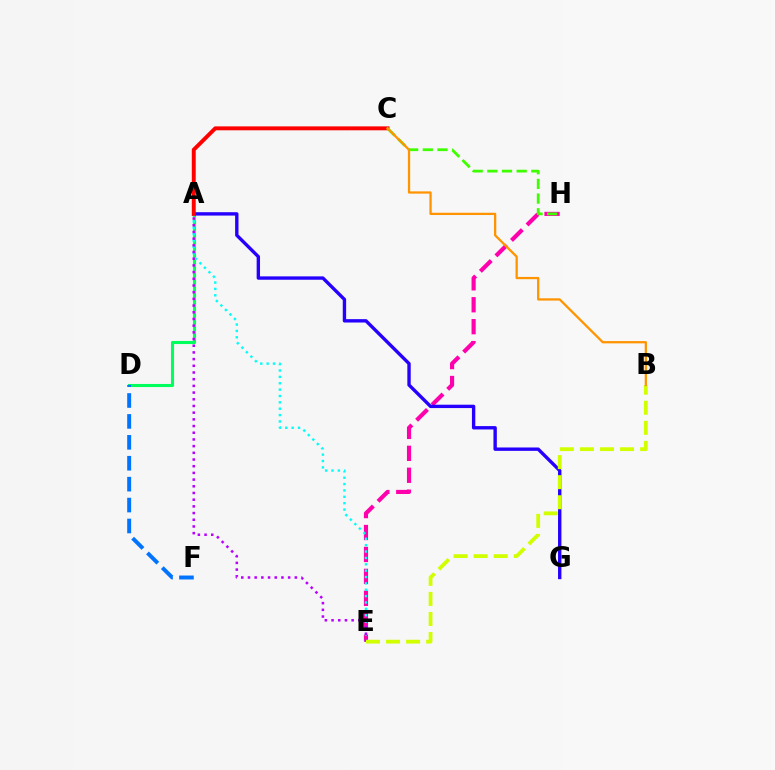{('E', 'H'): [{'color': '#ff00ac', 'line_style': 'dashed', 'thickness': 2.98}], ('A', 'D'): [{'color': '#00ff5c', 'line_style': 'solid', 'thickness': 2.23}], ('D', 'F'): [{'color': '#0074ff', 'line_style': 'dashed', 'thickness': 2.84}], ('A', 'G'): [{'color': '#2500ff', 'line_style': 'solid', 'thickness': 2.43}], ('A', 'E'): [{'color': '#00fff6', 'line_style': 'dotted', 'thickness': 1.73}, {'color': '#b900ff', 'line_style': 'dotted', 'thickness': 1.82}], ('B', 'E'): [{'color': '#d1ff00', 'line_style': 'dashed', 'thickness': 2.73}], ('A', 'C'): [{'color': '#ff0000', 'line_style': 'solid', 'thickness': 2.82}], ('C', 'H'): [{'color': '#3dff00', 'line_style': 'dashed', 'thickness': 1.99}], ('B', 'C'): [{'color': '#ff9400', 'line_style': 'solid', 'thickness': 1.63}]}